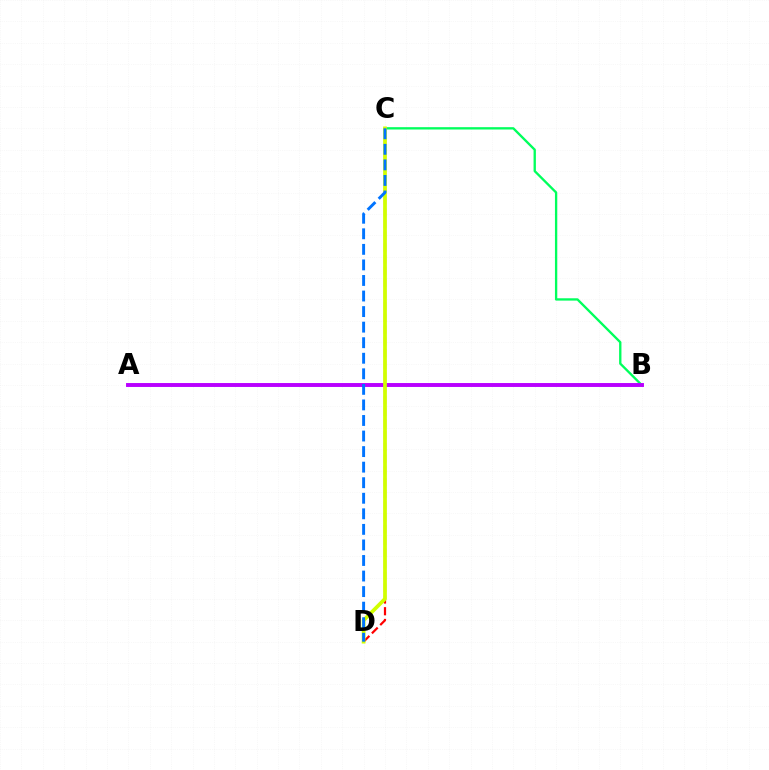{('B', 'C'): [{'color': '#00ff5c', 'line_style': 'solid', 'thickness': 1.68}], ('A', 'B'): [{'color': '#b900ff', 'line_style': 'solid', 'thickness': 2.82}], ('C', 'D'): [{'color': '#ff0000', 'line_style': 'dashed', 'thickness': 1.59}, {'color': '#d1ff00', 'line_style': 'solid', 'thickness': 2.68}, {'color': '#0074ff', 'line_style': 'dashed', 'thickness': 2.11}]}